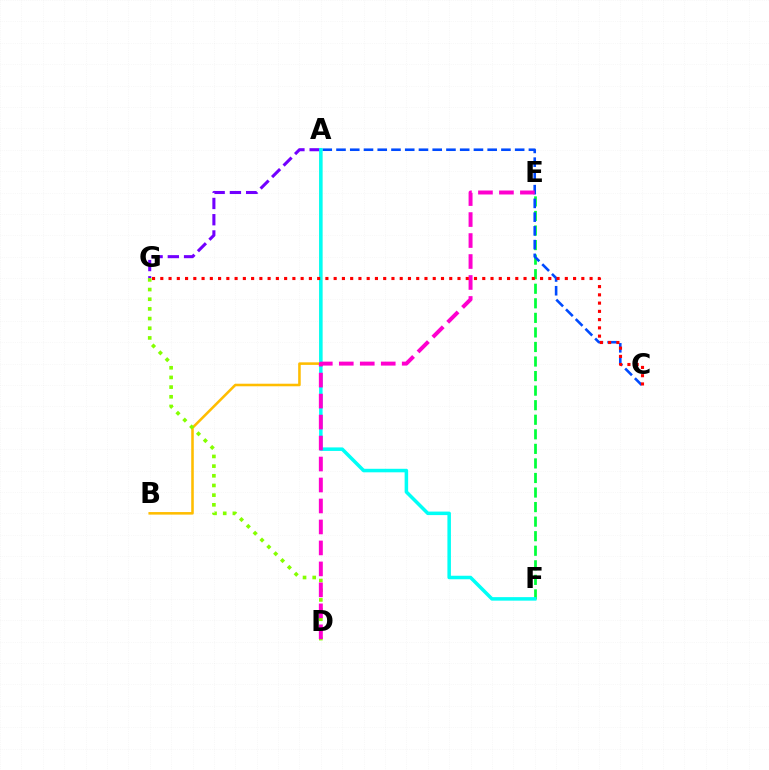{('A', 'B'): [{'color': '#ffbd00', 'line_style': 'solid', 'thickness': 1.85}], ('D', 'G'): [{'color': '#84ff00', 'line_style': 'dotted', 'thickness': 2.63}], ('A', 'G'): [{'color': '#7200ff', 'line_style': 'dashed', 'thickness': 2.21}], ('E', 'F'): [{'color': '#00ff39', 'line_style': 'dashed', 'thickness': 1.98}], ('A', 'C'): [{'color': '#004bff', 'line_style': 'dashed', 'thickness': 1.87}], ('A', 'F'): [{'color': '#00fff6', 'line_style': 'solid', 'thickness': 2.53}], ('D', 'E'): [{'color': '#ff00cf', 'line_style': 'dashed', 'thickness': 2.85}], ('C', 'G'): [{'color': '#ff0000', 'line_style': 'dotted', 'thickness': 2.24}]}